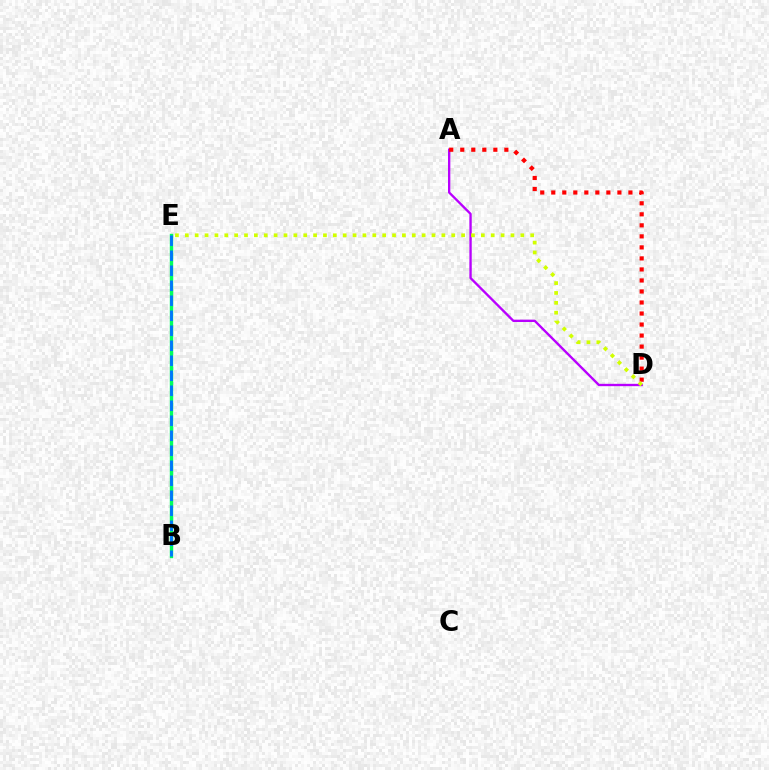{('B', 'E'): [{'color': '#00ff5c', 'line_style': 'solid', 'thickness': 2.45}, {'color': '#0074ff', 'line_style': 'dashed', 'thickness': 2.04}], ('A', 'D'): [{'color': '#b900ff', 'line_style': 'solid', 'thickness': 1.69}, {'color': '#ff0000', 'line_style': 'dotted', 'thickness': 2.99}], ('D', 'E'): [{'color': '#d1ff00', 'line_style': 'dotted', 'thickness': 2.68}]}